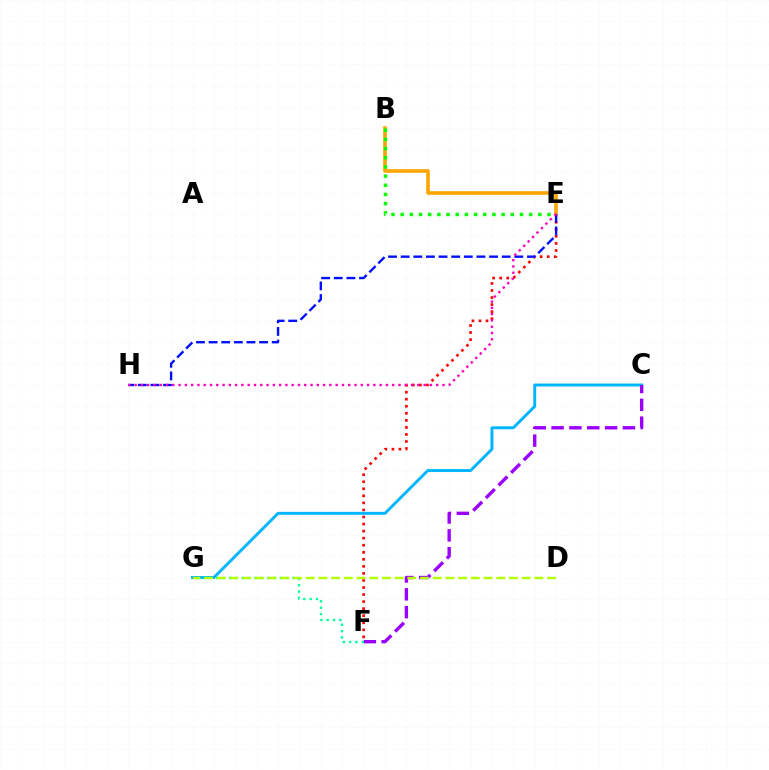{('E', 'F'): [{'color': '#ff0000', 'line_style': 'dotted', 'thickness': 1.92}], ('B', 'E'): [{'color': '#ffa500', 'line_style': 'solid', 'thickness': 2.6}, {'color': '#08ff00', 'line_style': 'dotted', 'thickness': 2.49}], ('E', 'H'): [{'color': '#0010ff', 'line_style': 'dashed', 'thickness': 1.72}, {'color': '#ff00bd', 'line_style': 'dotted', 'thickness': 1.71}], ('C', 'G'): [{'color': '#00b5ff', 'line_style': 'solid', 'thickness': 2.12}], ('C', 'F'): [{'color': '#9b00ff', 'line_style': 'dashed', 'thickness': 2.42}], ('F', 'G'): [{'color': '#00ff9d', 'line_style': 'dotted', 'thickness': 1.72}], ('D', 'G'): [{'color': '#b3ff00', 'line_style': 'dashed', 'thickness': 1.73}]}